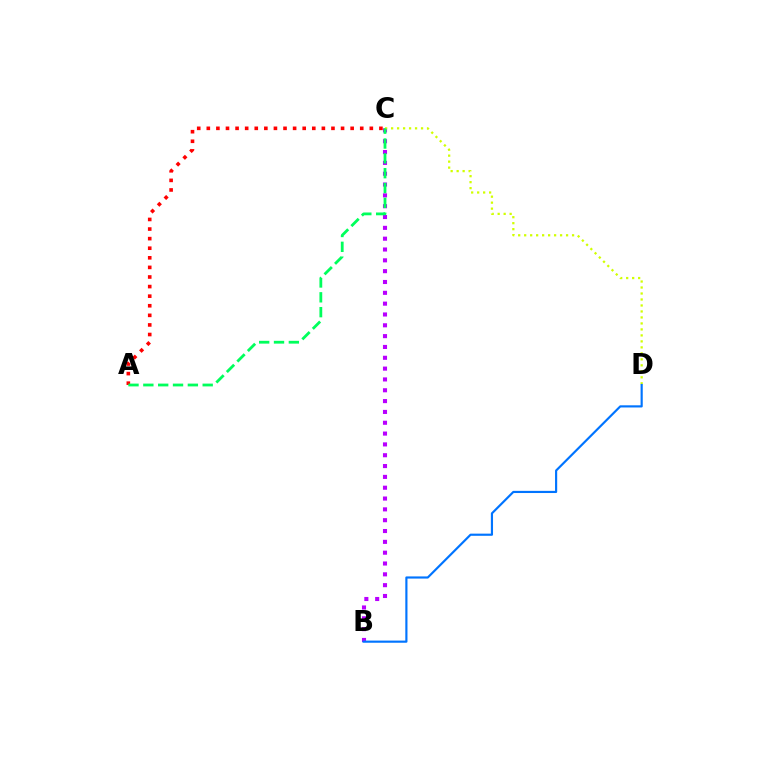{('B', 'C'): [{'color': '#b900ff', 'line_style': 'dotted', 'thickness': 2.94}], ('A', 'C'): [{'color': '#ff0000', 'line_style': 'dotted', 'thickness': 2.61}, {'color': '#00ff5c', 'line_style': 'dashed', 'thickness': 2.02}], ('C', 'D'): [{'color': '#d1ff00', 'line_style': 'dotted', 'thickness': 1.63}], ('B', 'D'): [{'color': '#0074ff', 'line_style': 'solid', 'thickness': 1.56}]}